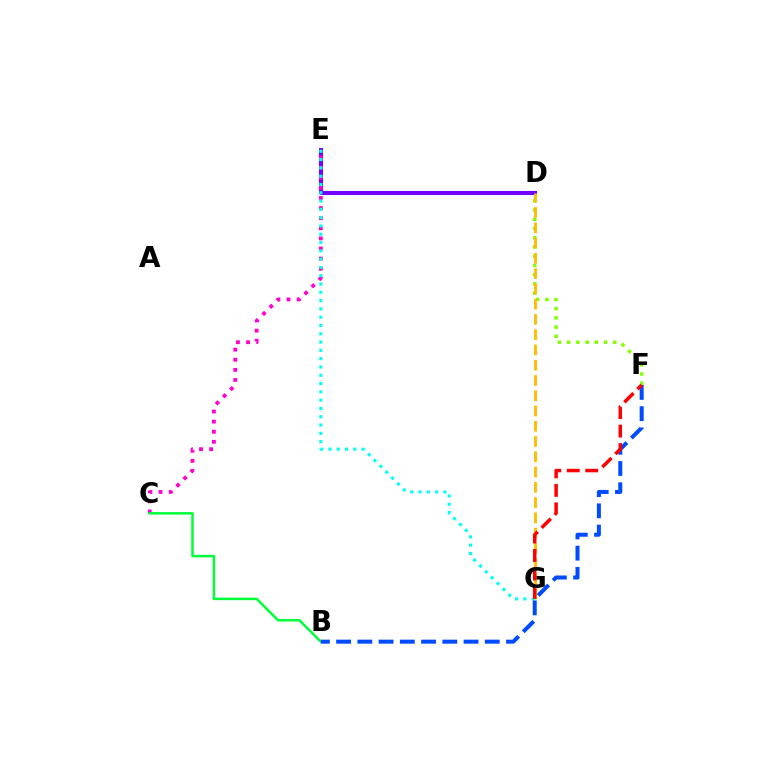{('D', 'F'): [{'color': '#84ff00', 'line_style': 'dotted', 'thickness': 2.51}], ('D', 'E'): [{'color': '#7200ff', 'line_style': 'solid', 'thickness': 2.91}], ('D', 'G'): [{'color': '#ffbd00', 'line_style': 'dashed', 'thickness': 2.07}], ('C', 'E'): [{'color': '#ff00cf', 'line_style': 'dotted', 'thickness': 2.75}], ('B', 'C'): [{'color': '#00ff39', 'line_style': 'solid', 'thickness': 1.79}], ('E', 'G'): [{'color': '#00fff6', 'line_style': 'dotted', 'thickness': 2.25}], ('B', 'F'): [{'color': '#004bff', 'line_style': 'dashed', 'thickness': 2.89}], ('F', 'G'): [{'color': '#ff0000', 'line_style': 'dashed', 'thickness': 2.51}]}